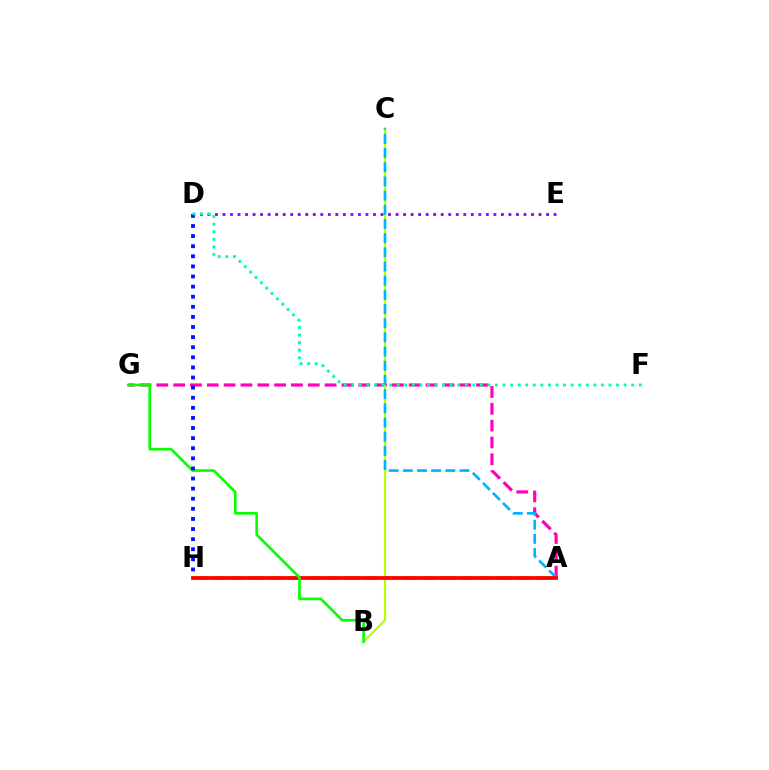{('A', 'G'): [{'color': '#ff00bd', 'line_style': 'dashed', 'thickness': 2.29}], ('B', 'C'): [{'color': '#b3ff00', 'line_style': 'solid', 'thickness': 1.53}], ('A', 'H'): [{'color': '#ffa500', 'line_style': 'dashed', 'thickness': 2.59}, {'color': '#ff0000', 'line_style': 'solid', 'thickness': 2.71}], ('A', 'C'): [{'color': '#00b5ff', 'line_style': 'dashed', 'thickness': 1.93}], ('D', 'E'): [{'color': '#9b00ff', 'line_style': 'dotted', 'thickness': 2.04}], ('B', 'G'): [{'color': '#08ff00', 'line_style': 'solid', 'thickness': 1.9}], ('D', 'H'): [{'color': '#0010ff', 'line_style': 'dotted', 'thickness': 2.74}], ('D', 'F'): [{'color': '#00ff9d', 'line_style': 'dotted', 'thickness': 2.06}]}